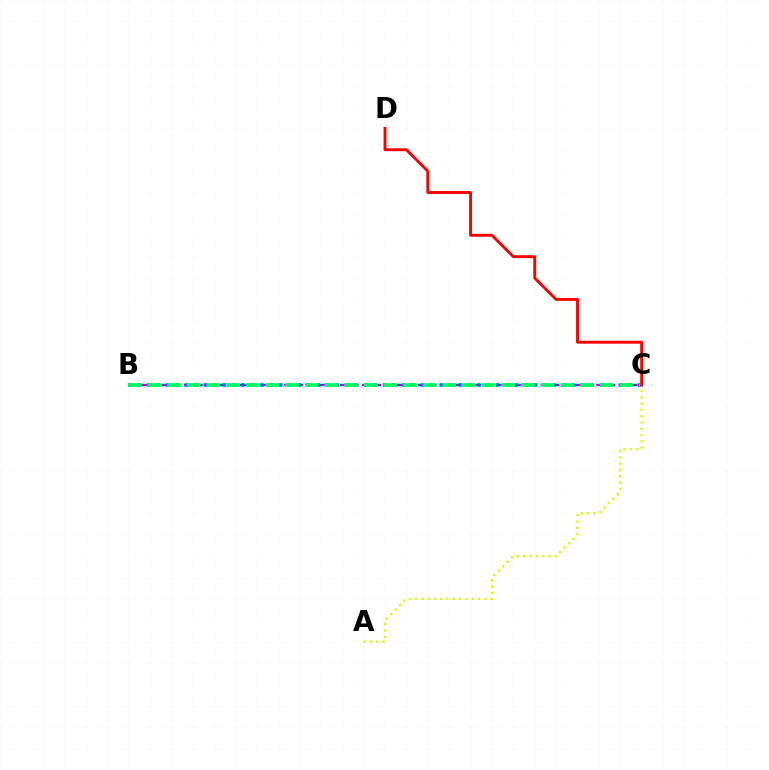{('A', 'C'): [{'color': '#d1ff00', 'line_style': 'dotted', 'thickness': 1.71}], ('B', 'C'): [{'color': '#b900ff', 'line_style': 'dashed', 'thickness': 1.51}, {'color': '#0074ff', 'line_style': 'dotted', 'thickness': 2.56}, {'color': '#00ff5c', 'line_style': 'dashed', 'thickness': 2.67}], ('C', 'D'): [{'color': '#ff0000', 'line_style': 'solid', 'thickness': 2.09}]}